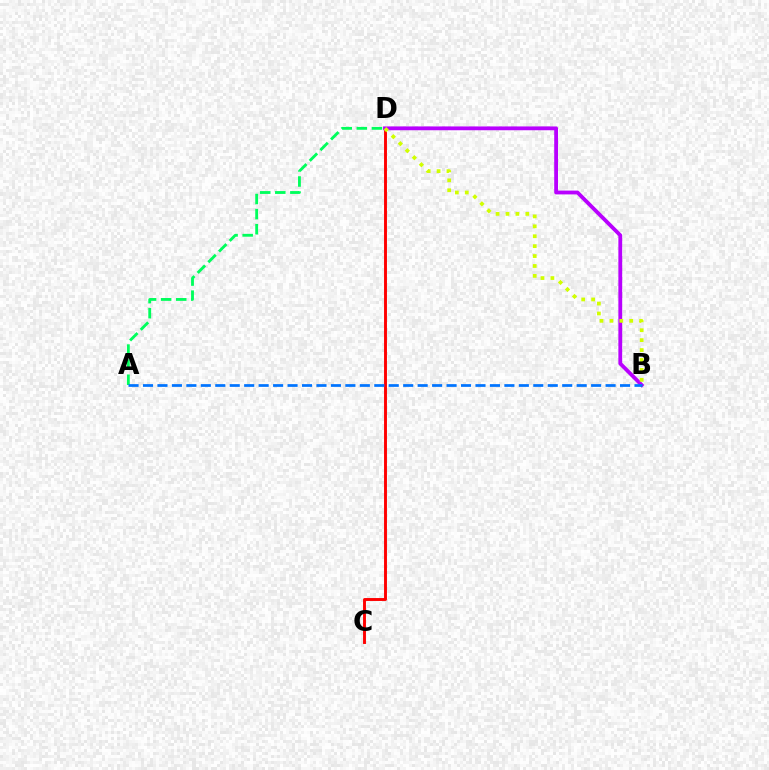{('C', 'D'): [{'color': '#ff0000', 'line_style': 'solid', 'thickness': 2.1}], ('B', 'D'): [{'color': '#b900ff', 'line_style': 'solid', 'thickness': 2.74}, {'color': '#d1ff00', 'line_style': 'dotted', 'thickness': 2.69}], ('A', 'D'): [{'color': '#00ff5c', 'line_style': 'dashed', 'thickness': 2.05}], ('A', 'B'): [{'color': '#0074ff', 'line_style': 'dashed', 'thickness': 1.96}]}